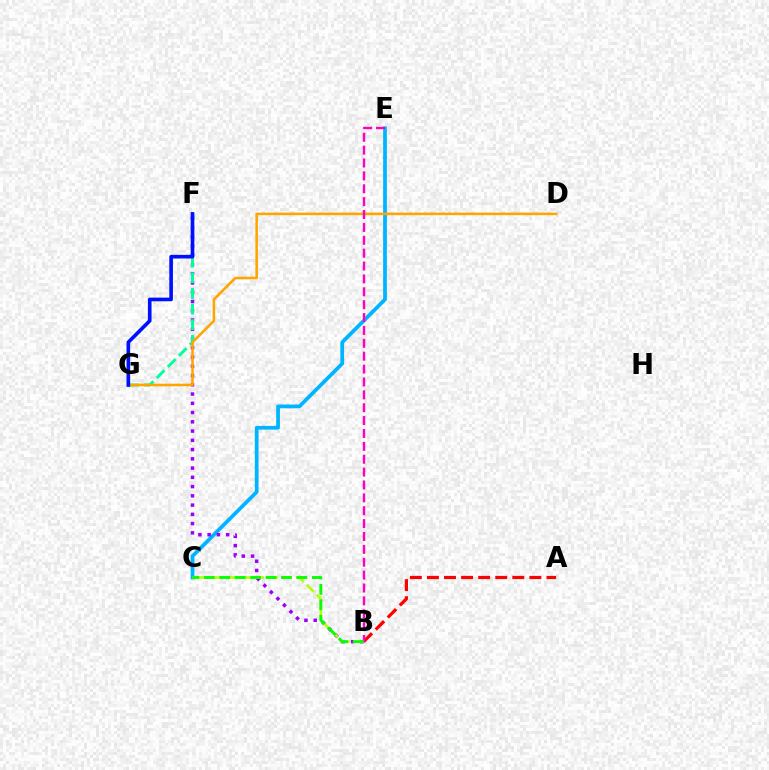{('C', 'E'): [{'color': '#00b5ff', 'line_style': 'solid', 'thickness': 2.69}], ('B', 'F'): [{'color': '#9b00ff', 'line_style': 'dotted', 'thickness': 2.51}], ('B', 'C'): [{'color': '#b3ff00', 'line_style': 'dashed', 'thickness': 1.88}, {'color': '#08ff00', 'line_style': 'dashed', 'thickness': 2.1}], ('F', 'G'): [{'color': '#00ff9d', 'line_style': 'dashed', 'thickness': 2.13}, {'color': '#0010ff', 'line_style': 'solid', 'thickness': 2.63}], ('A', 'B'): [{'color': '#ff0000', 'line_style': 'dashed', 'thickness': 2.32}], ('D', 'G'): [{'color': '#ffa500', 'line_style': 'solid', 'thickness': 1.85}], ('B', 'E'): [{'color': '#ff00bd', 'line_style': 'dashed', 'thickness': 1.75}]}